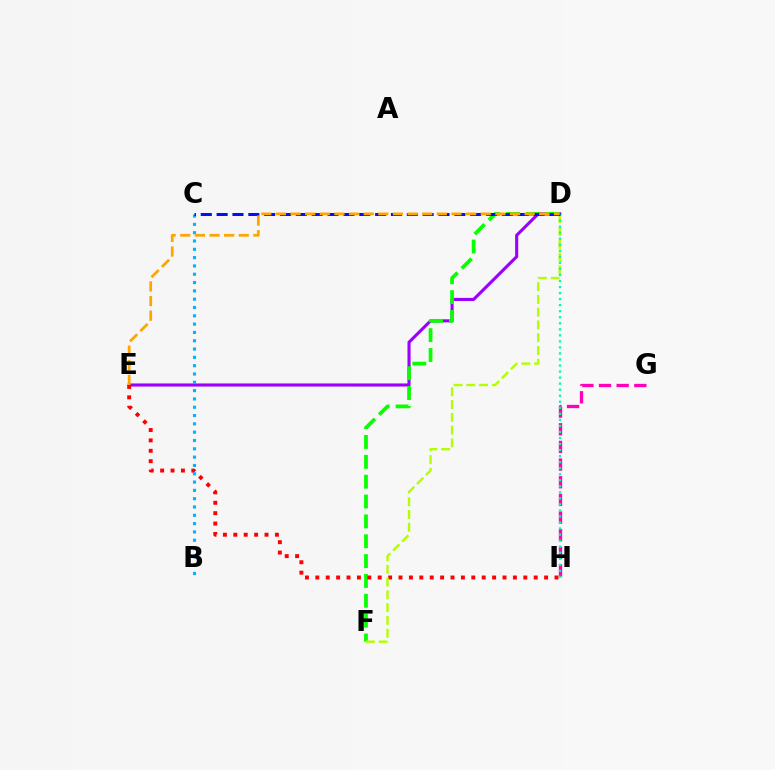{('D', 'E'): [{'color': '#9b00ff', 'line_style': 'solid', 'thickness': 2.23}, {'color': '#ffa500', 'line_style': 'dashed', 'thickness': 1.99}], ('D', 'F'): [{'color': '#08ff00', 'line_style': 'dashed', 'thickness': 2.7}, {'color': '#b3ff00', 'line_style': 'dashed', 'thickness': 1.73}], ('E', 'H'): [{'color': '#ff0000', 'line_style': 'dotted', 'thickness': 2.83}], ('G', 'H'): [{'color': '#ff00bd', 'line_style': 'dashed', 'thickness': 2.4}], ('B', 'C'): [{'color': '#00b5ff', 'line_style': 'dotted', 'thickness': 2.26}], ('D', 'H'): [{'color': '#00ff9d', 'line_style': 'dotted', 'thickness': 1.64}], ('C', 'D'): [{'color': '#0010ff', 'line_style': 'dashed', 'thickness': 2.15}]}